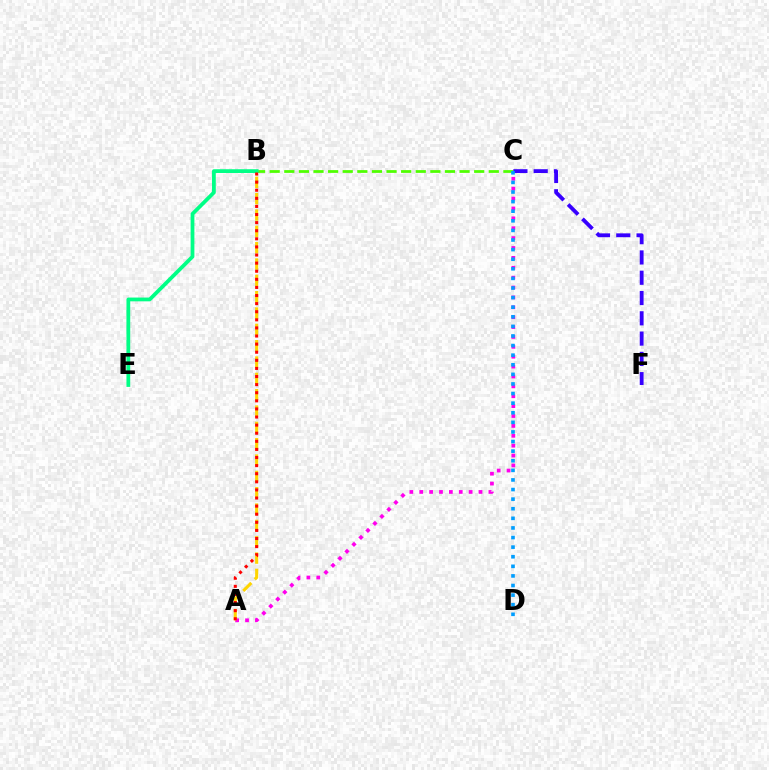{('B', 'C'): [{'color': '#4fff00', 'line_style': 'dashed', 'thickness': 1.98}], ('A', 'C'): [{'color': '#ff00ed', 'line_style': 'dotted', 'thickness': 2.69}], ('A', 'B'): [{'color': '#ffd500', 'line_style': 'dashed', 'thickness': 2.22}, {'color': '#ff0000', 'line_style': 'dotted', 'thickness': 2.2}], ('C', 'F'): [{'color': '#3700ff', 'line_style': 'dashed', 'thickness': 2.76}], ('B', 'E'): [{'color': '#00ff86', 'line_style': 'solid', 'thickness': 2.71}], ('C', 'D'): [{'color': '#009eff', 'line_style': 'dotted', 'thickness': 2.61}]}